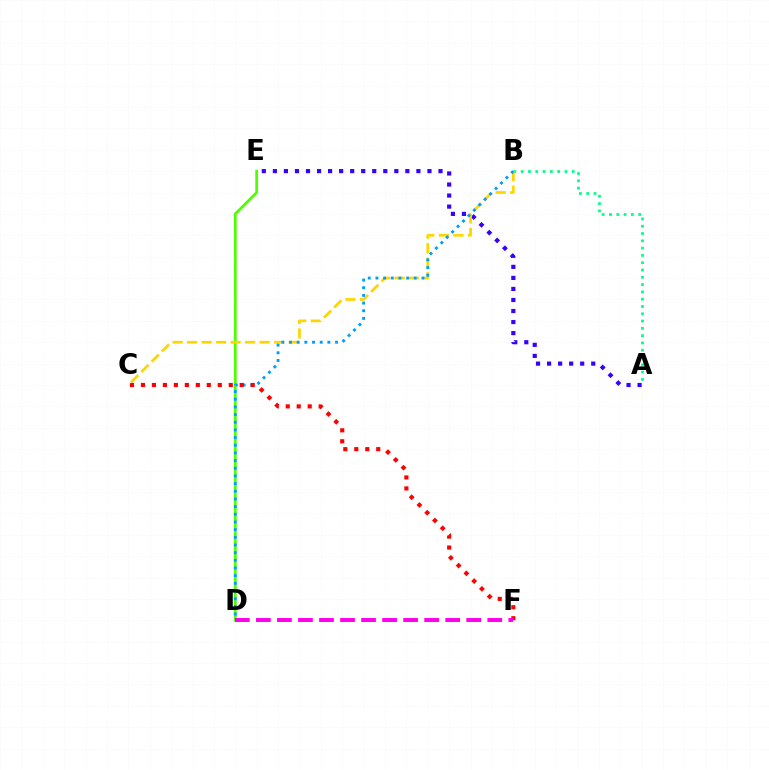{('D', 'E'): [{'color': '#4fff00', 'line_style': 'solid', 'thickness': 1.99}], ('A', 'E'): [{'color': '#3700ff', 'line_style': 'dotted', 'thickness': 3.0}], ('A', 'B'): [{'color': '#00ff86', 'line_style': 'dotted', 'thickness': 1.98}], ('B', 'C'): [{'color': '#ffd500', 'line_style': 'dashed', 'thickness': 1.97}], ('B', 'D'): [{'color': '#009eff', 'line_style': 'dotted', 'thickness': 2.08}], ('C', 'F'): [{'color': '#ff0000', 'line_style': 'dotted', 'thickness': 2.98}], ('D', 'F'): [{'color': '#ff00ed', 'line_style': 'dashed', 'thickness': 2.86}]}